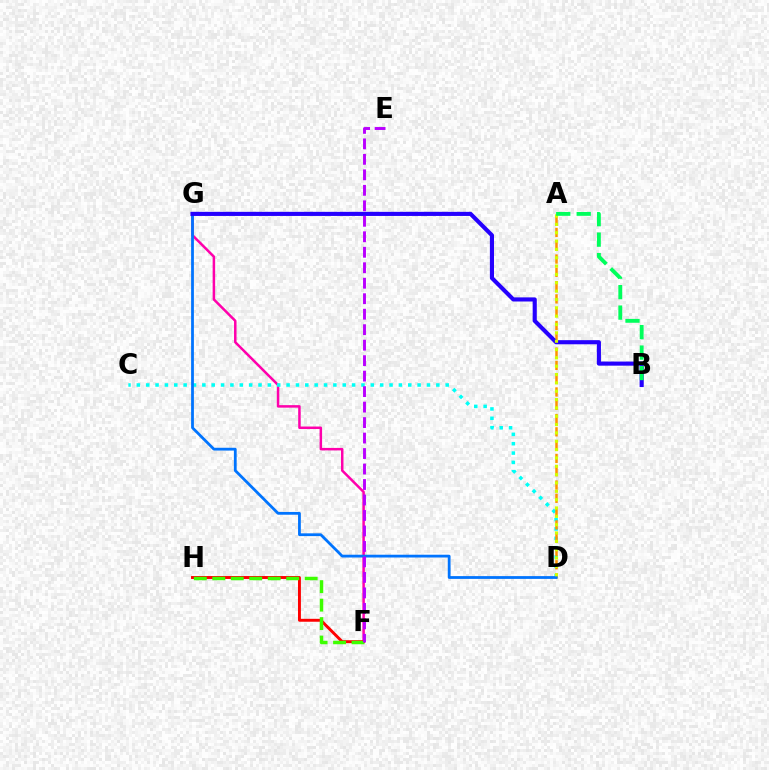{('F', 'G'): [{'color': '#ff00ac', 'line_style': 'solid', 'thickness': 1.8}], ('C', 'D'): [{'color': '#00fff6', 'line_style': 'dotted', 'thickness': 2.54}], ('A', 'D'): [{'color': '#ff9400', 'line_style': 'dashed', 'thickness': 1.81}, {'color': '#d1ff00', 'line_style': 'dotted', 'thickness': 2.27}], ('D', 'G'): [{'color': '#0074ff', 'line_style': 'solid', 'thickness': 2.0}], ('B', 'G'): [{'color': '#2500ff', 'line_style': 'solid', 'thickness': 2.96}], ('F', 'H'): [{'color': '#ff0000', 'line_style': 'solid', 'thickness': 2.1}, {'color': '#3dff00', 'line_style': 'dashed', 'thickness': 2.51}], ('A', 'B'): [{'color': '#00ff5c', 'line_style': 'dashed', 'thickness': 2.78}], ('E', 'F'): [{'color': '#b900ff', 'line_style': 'dashed', 'thickness': 2.1}]}